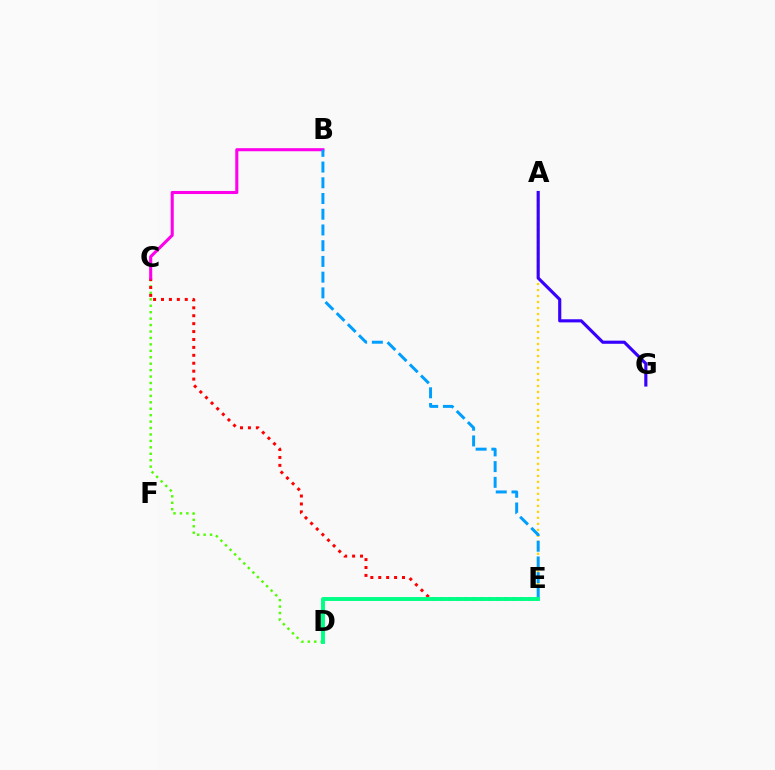{('C', 'D'): [{'color': '#4fff00', 'line_style': 'dotted', 'thickness': 1.75}], ('C', 'E'): [{'color': '#ff0000', 'line_style': 'dotted', 'thickness': 2.15}], ('B', 'C'): [{'color': '#ff00ed', 'line_style': 'solid', 'thickness': 2.21}], ('A', 'E'): [{'color': '#ffd500', 'line_style': 'dotted', 'thickness': 1.63}], ('A', 'G'): [{'color': '#3700ff', 'line_style': 'solid', 'thickness': 2.26}], ('B', 'E'): [{'color': '#009eff', 'line_style': 'dashed', 'thickness': 2.14}], ('D', 'E'): [{'color': '#00ff86', 'line_style': 'solid', 'thickness': 2.82}]}